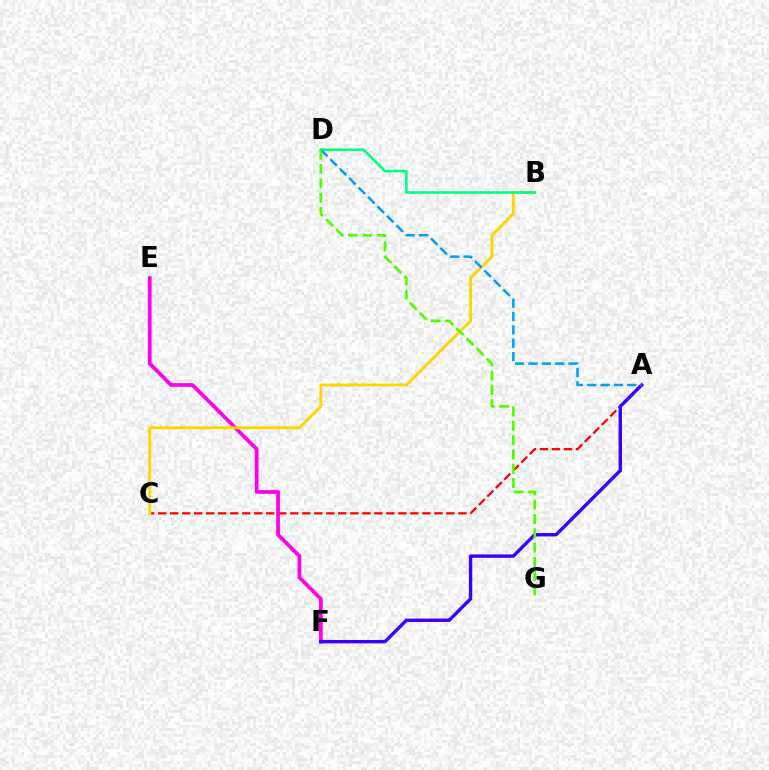{('A', 'C'): [{'color': '#ff0000', 'line_style': 'dashed', 'thickness': 1.63}], ('E', 'F'): [{'color': '#ff00ed', 'line_style': 'solid', 'thickness': 2.7}], ('B', 'C'): [{'color': '#ffd500', 'line_style': 'solid', 'thickness': 2.07}], ('A', 'F'): [{'color': '#3700ff', 'line_style': 'solid', 'thickness': 2.43}], ('B', 'D'): [{'color': '#00ff86', 'line_style': 'solid', 'thickness': 1.88}], ('A', 'D'): [{'color': '#009eff', 'line_style': 'dashed', 'thickness': 1.81}], ('D', 'G'): [{'color': '#4fff00', 'line_style': 'dashed', 'thickness': 1.95}]}